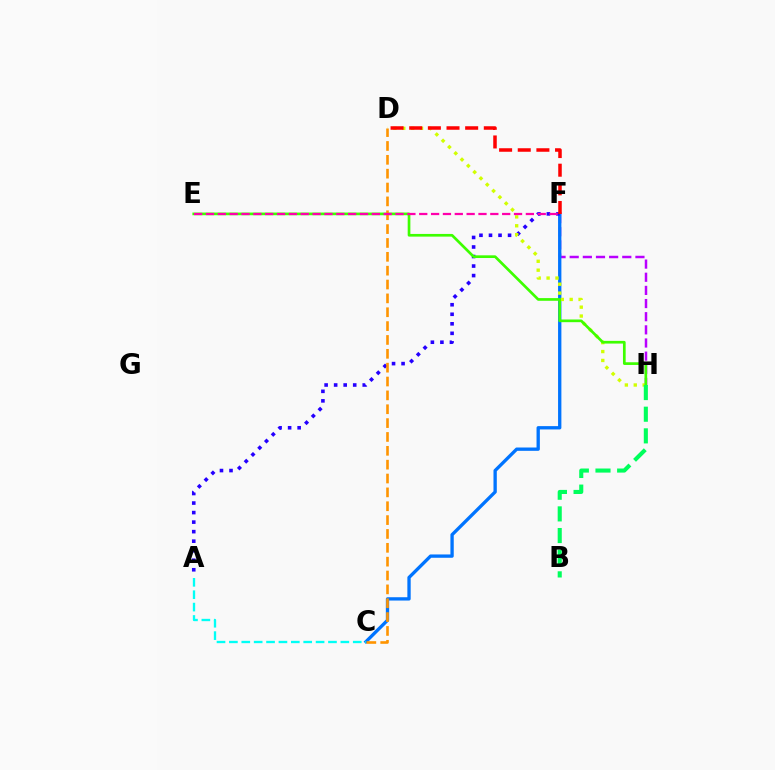{('F', 'H'): [{'color': '#b900ff', 'line_style': 'dashed', 'thickness': 1.79}], ('C', 'F'): [{'color': '#0074ff', 'line_style': 'solid', 'thickness': 2.39}], ('A', 'F'): [{'color': '#2500ff', 'line_style': 'dotted', 'thickness': 2.59}], ('D', 'H'): [{'color': '#d1ff00', 'line_style': 'dotted', 'thickness': 2.42}], ('E', 'H'): [{'color': '#3dff00', 'line_style': 'solid', 'thickness': 1.94}], ('A', 'C'): [{'color': '#00fff6', 'line_style': 'dashed', 'thickness': 1.68}], ('D', 'F'): [{'color': '#ff0000', 'line_style': 'dashed', 'thickness': 2.53}], ('B', 'H'): [{'color': '#00ff5c', 'line_style': 'dashed', 'thickness': 2.94}], ('C', 'D'): [{'color': '#ff9400', 'line_style': 'dashed', 'thickness': 1.88}], ('E', 'F'): [{'color': '#ff00ac', 'line_style': 'dashed', 'thickness': 1.61}]}